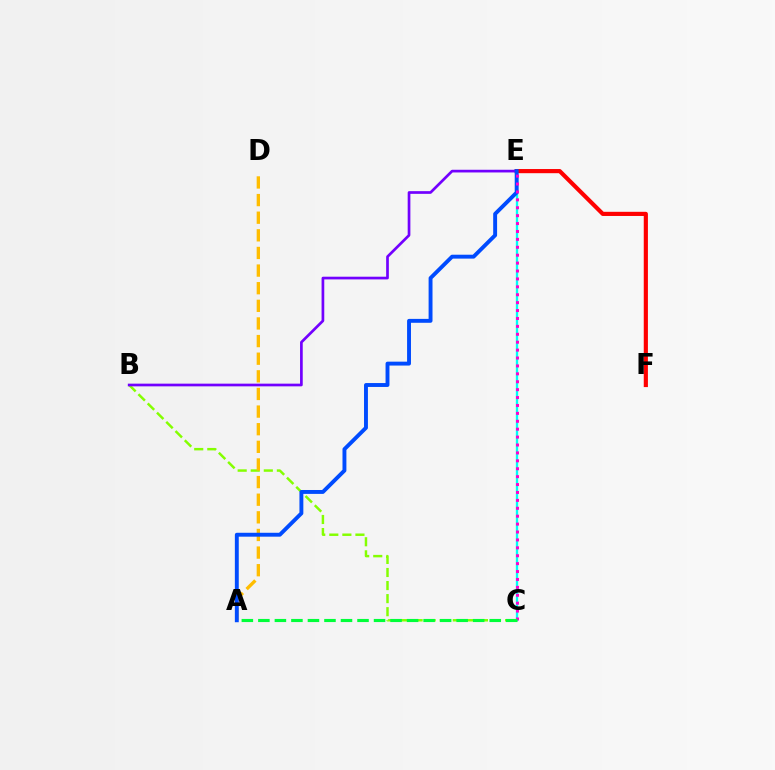{('C', 'E'): [{'color': '#00fff6', 'line_style': 'solid', 'thickness': 1.67}, {'color': '#ff00cf', 'line_style': 'dotted', 'thickness': 2.15}], ('E', 'F'): [{'color': '#ff0000', 'line_style': 'solid', 'thickness': 3.0}], ('B', 'C'): [{'color': '#84ff00', 'line_style': 'dashed', 'thickness': 1.77}], ('B', 'E'): [{'color': '#7200ff', 'line_style': 'solid', 'thickness': 1.94}], ('A', 'D'): [{'color': '#ffbd00', 'line_style': 'dashed', 'thickness': 2.39}], ('A', 'E'): [{'color': '#004bff', 'line_style': 'solid', 'thickness': 2.81}], ('A', 'C'): [{'color': '#00ff39', 'line_style': 'dashed', 'thickness': 2.24}]}